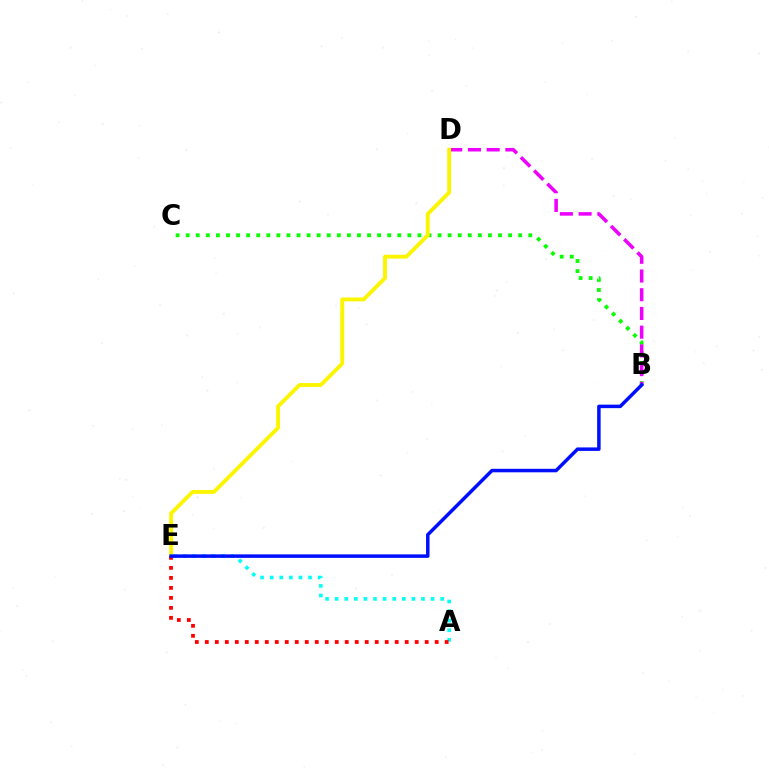{('B', 'C'): [{'color': '#08ff00', 'line_style': 'dotted', 'thickness': 2.74}], ('B', 'D'): [{'color': '#ee00ff', 'line_style': 'dashed', 'thickness': 2.54}], ('A', 'E'): [{'color': '#00fff6', 'line_style': 'dotted', 'thickness': 2.61}, {'color': '#ff0000', 'line_style': 'dotted', 'thickness': 2.72}], ('D', 'E'): [{'color': '#fcf500', 'line_style': 'solid', 'thickness': 2.78}], ('B', 'E'): [{'color': '#0010ff', 'line_style': 'solid', 'thickness': 2.52}]}